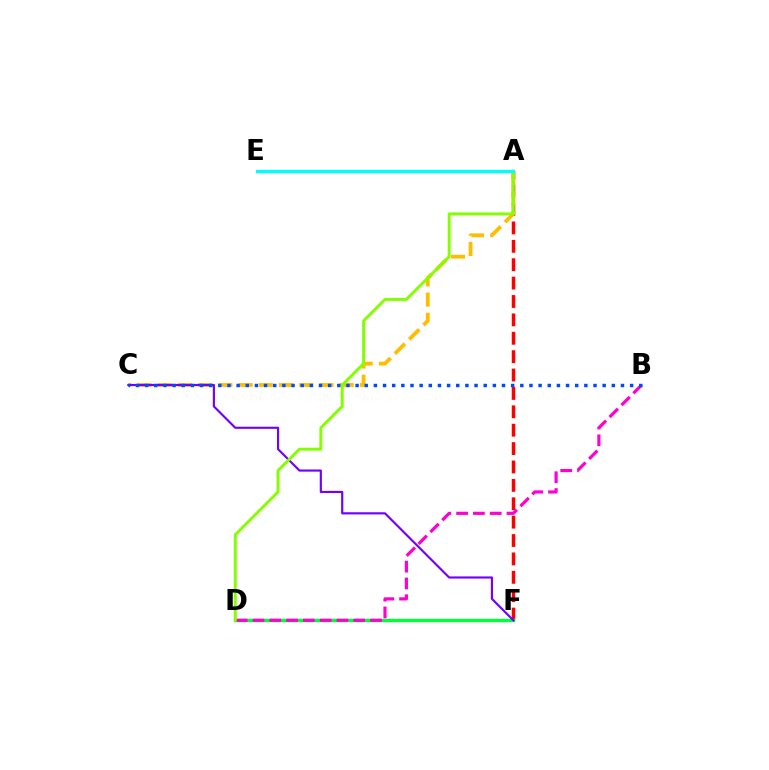{('A', 'F'): [{'color': '#ff0000', 'line_style': 'dashed', 'thickness': 2.5}], ('D', 'F'): [{'color': '#00ff39', 'line_style': 'solid', 'thickness': 2.44}], ('A', 'C'): [{'color': '#ffbd00', 'line_style': 'dashed', 'thickness': 2.75}], ('B', 'D'): [{'color': '#ff00cf', 'line_style': 'dashed', 'thickness': 2.28}], ('C', 'F'): [{'color': '#7200ff', 'line_style': 'solid', 'thickness': 1.55}], ('B', 'C'): [{'color': '#004bff', 'line_style': 'dotted', 'thickness': 2.49}], ('A', 'D'): [{'color': '#84ff00', 'line_style': 'solid', 'thickness': 2.12}], ('A', 'E'): [{'color': '#00fff6', 'line_style': 'solid', 'thickness': 2.36}]}